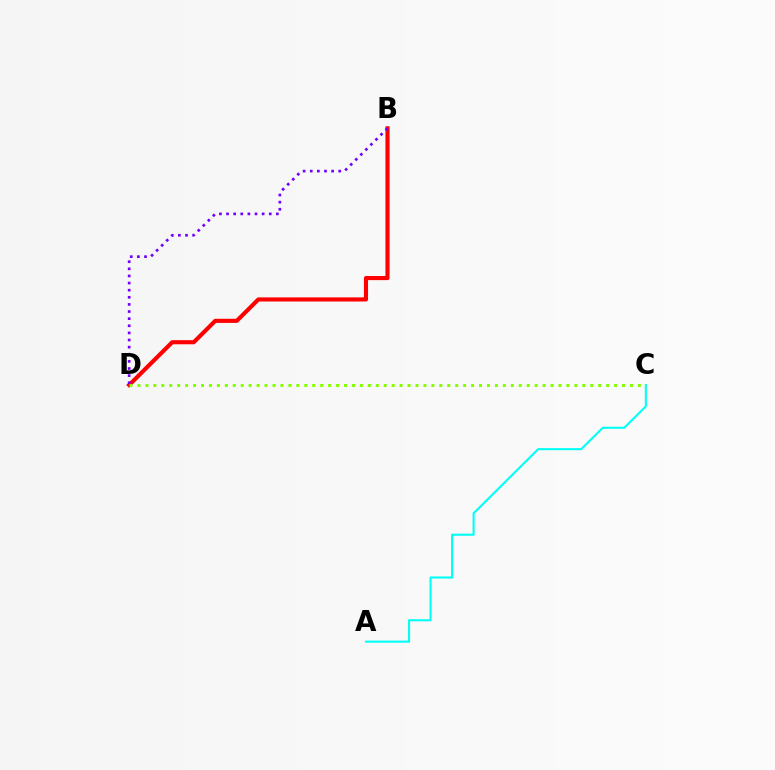{('B', 'D'): [{'color': '#ff0000', 'line_style': 'solid', 'thickness': 2.97}, {'color': '#7200ff', 'line_style': 'dotted', 'thickness': 1.93}], ('C', 'D'): [{'color': '#84ff00', 'line_style': 'dotted', 'thickness': 2.16}], ('A', 'C'): [{'color': '#00fff6', 'line_style': 'solid', 'thickness': 1.5}]}